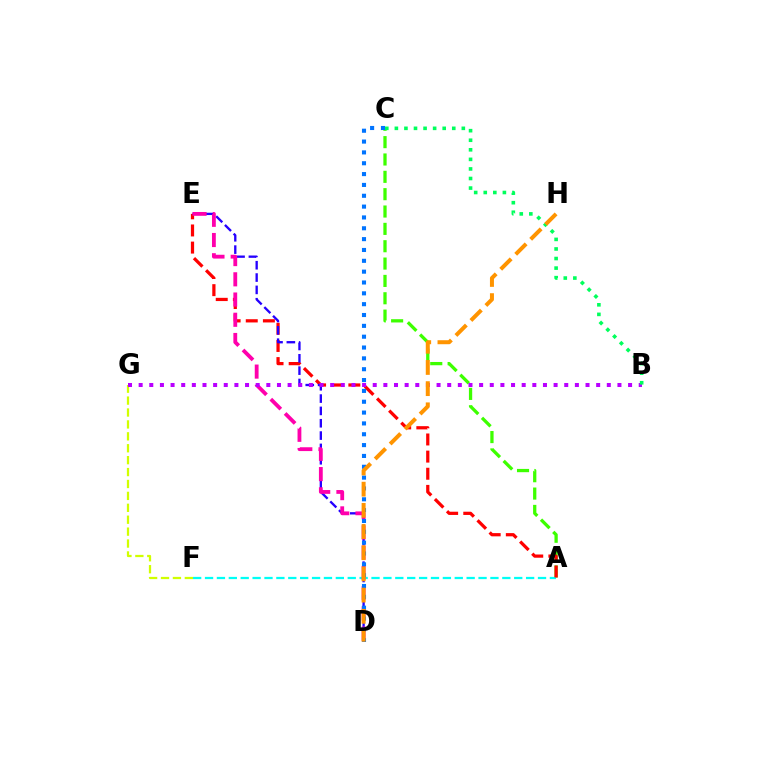{('A', 'C'): [{'color': '#3dff00', 'line_style': 'dashed', 'thickness': 2.36}], ('A', 'F'): [{'color': '#00fff6', 'line_style': 'dashed', 'thickness': 1.62}], ('A', 'E'): [{'color': '#ff0000', 'line_style': 'dashed', 'thickness': 2.33}], ('D', 'E'): [{'color': '#2500ff', 'line_style': 'dashed', 'thickness': 1.68}, {'color': '#ff00ac', 'line_style': 'dashed', 'thickness': 2.75}], ('F', 'G'): [{'color': '#d1ff00', 'line_style': 'dashed', 'thickness': 1.62}], ('B', 'G'): [{'color': '#b900ff', 'line_style': 'dotted', 'thickness': 2.89}], ('C', 'D'): [{'color': '#0074ff', 'line_style': 'dotted', 'thickness': 2.95}], ('B', 'C'): [{'color': '#00ff5c', 'line_style': 'dotted', 'thickness': 2.6}], ('D', 'H'): [{'color': '#ff9400', 'line_style': 'dashed', 'thickness': 2.88}]}